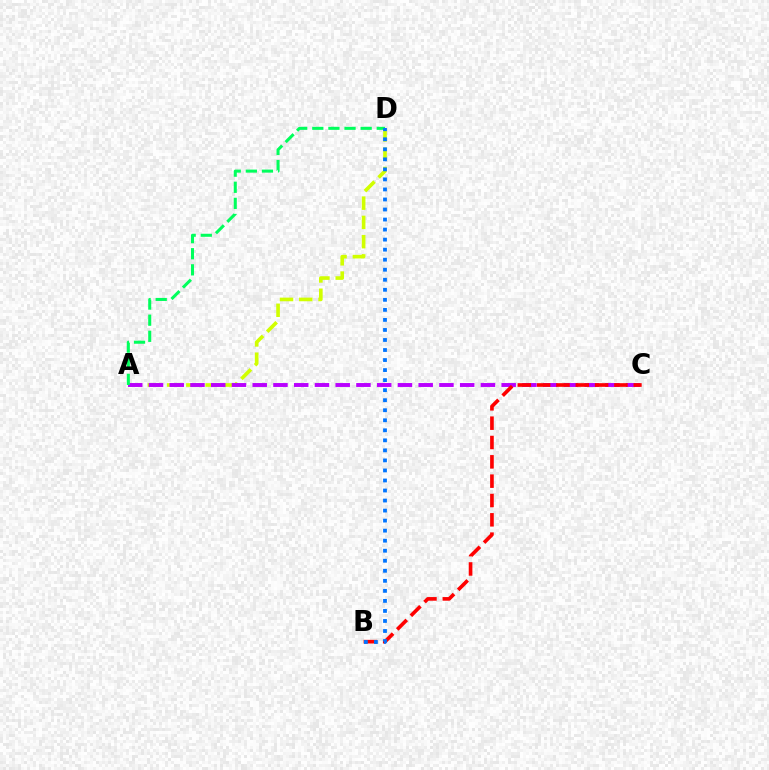{('A', 'D'): [{'color': '#d1ff00', 'line_style': 'dashed', 'thickness': 2.62}, {'color': '#00ff5c', 'line_style': 'dashed', 'thickness': 2.19}], ('A', 'C'): [{'color': '#b900ff', 'line_style': 'dashed', 'thickness': 2.82}], ('B', 'C'): [{'color': '#ff0000', 'line_style': 'dashed', 'thickness': 2.63}], ('B', 'D'): [{'color': '#0074ff', 'line_style': 'dotted', 'thickness': 2.73}]}